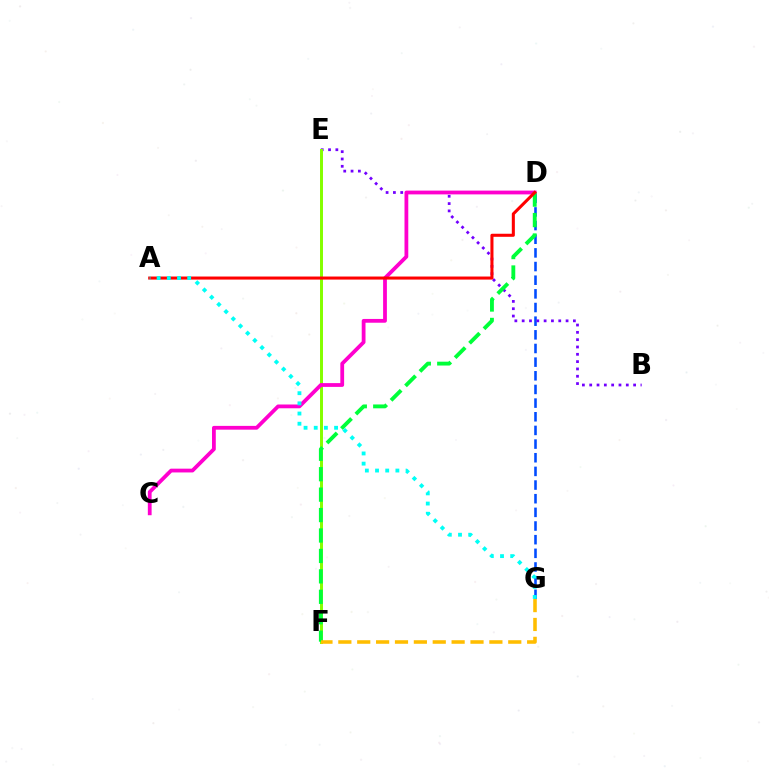{('D', 'G'): [{'color': '#004bff', 'line_style': 'dashed', 'thickness': 1.86}], ('B', 'E'): [{'color': '#7200ff', 'line_style': 'dotted', 'thickness': 1.99}], ('E', 'F'): [{'color': '#84ff00', 'line_style': 'solid', 'thickness': 2.14}], ('C', 'D'): [{'color': '#ff00cf', 'line_style': 'solid', 'thickness': 2.72}], ('D', 'F'): [{'color': '#00ff39', 'line_style': 'dashed', 'thickness': 2.78}], ('A', 'D'): [{'color': '#ff0000', 'line_style': 'solid', 'thickness': 2.2}], ('F', 'G'): [{'color': '#ffbd00', 'line_style': 'dashed', 'thickness': 2.56}], ('A', 'G'): [{'color': '#00fff6', 'line_style': 'dotted', 'thickness': 2.76}]}